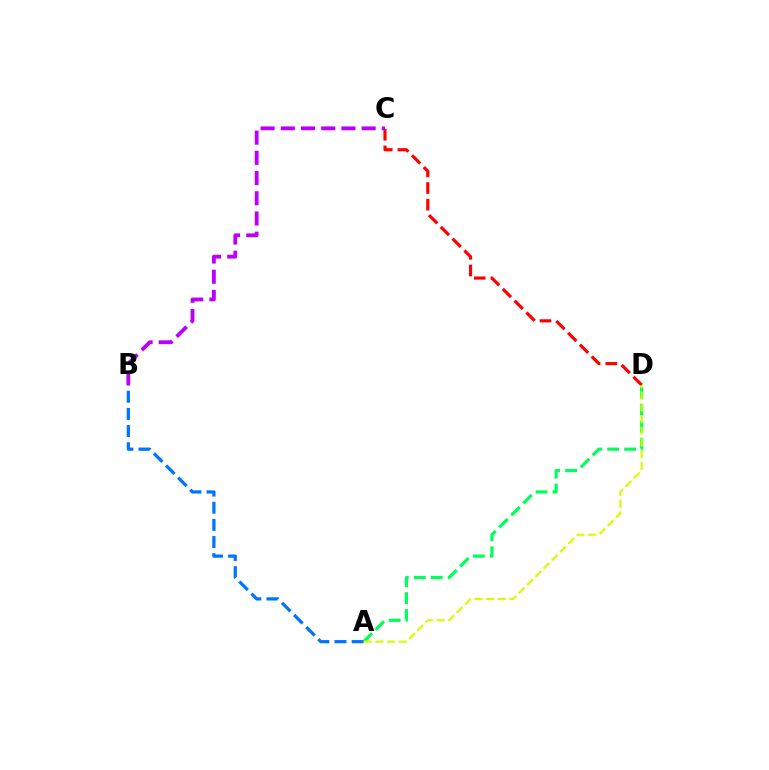{('A', 'D'): [{'color': '#00ff5c', 'line_style': 'dashed', 'thickness': 2.31}, {'color': '#d1ff00', 'line_style': 'dashed', 'thickness': 1.59}], ('A', 'B'): [{'color': '#0074ff', 'line_style': 'dashed', 'thickness': 2.33}], ('C', 'D'): [{'color': '#ff0000', 'line_style': 'dashed', 'thickness': 2.27}], ('B', 'C'): [{'color': '#b900ff', 'line_style': 'dashed', 'thickness': 2.75}]}